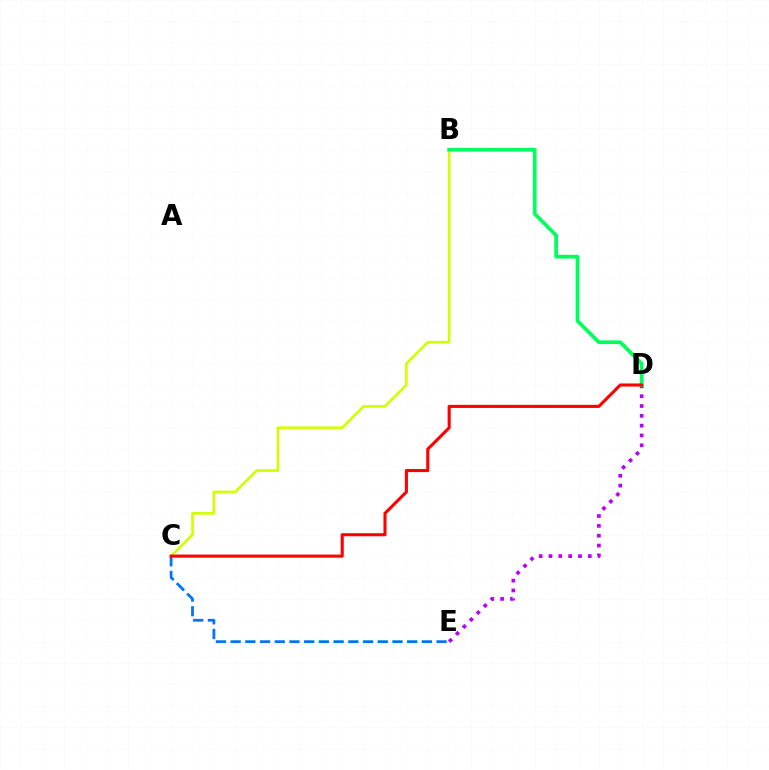{('B', 'C'): [{'color': '#d1ff00', 'line_style': 'solid', 'thickness': 1.93}], ('D', 'E'): [{'color': '#b900ff', 'line_style': 'dotted', 'thickness': 2.67}], ('C', 'E'): [{'color': '#0074ff', 'line_style': 'dashed', 'thickness': 2.0}], ('B', 'D'): [{'color': '#00ff5c', 'line_style': 'solid', 'thickness': 2.69}], ('C', 'D'): [{'color': '#ff0000', 'line_style': 'solid', 'thickness': 2.22}]}